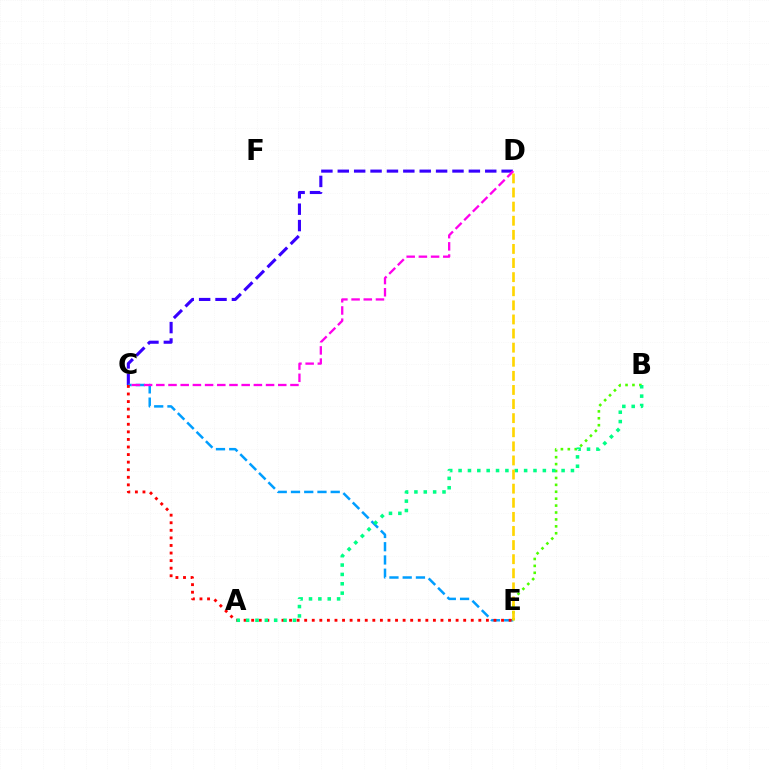{('C', 'D'): [{'color': '#3700ff', 'line_style': 'dashed', 'thickness': 2.23}, {'color': '#ff00ed', 'line_style': 'dashed', 'thickness': 1.66}], ('C', 'E'): [{'color': '#009eff', 'line_style': 'dashed', 'thickness': 1.8}, {'color': '#ff0000', 'line_style': 'dotted', 'thickness': 2.06}], ('B', 'E'): [{'color': '#4fff00', 'line_style': 'dotted', 'thickness': 1.88}], ('A', 'B'): [{'color': '#00ff86', 'line_style': 'dotted', 'thickness': 2.54}], ('D', 'E'): [{'color': '#ffd500', 'line_style': 'dashed', 'thickness': 1.92}]}